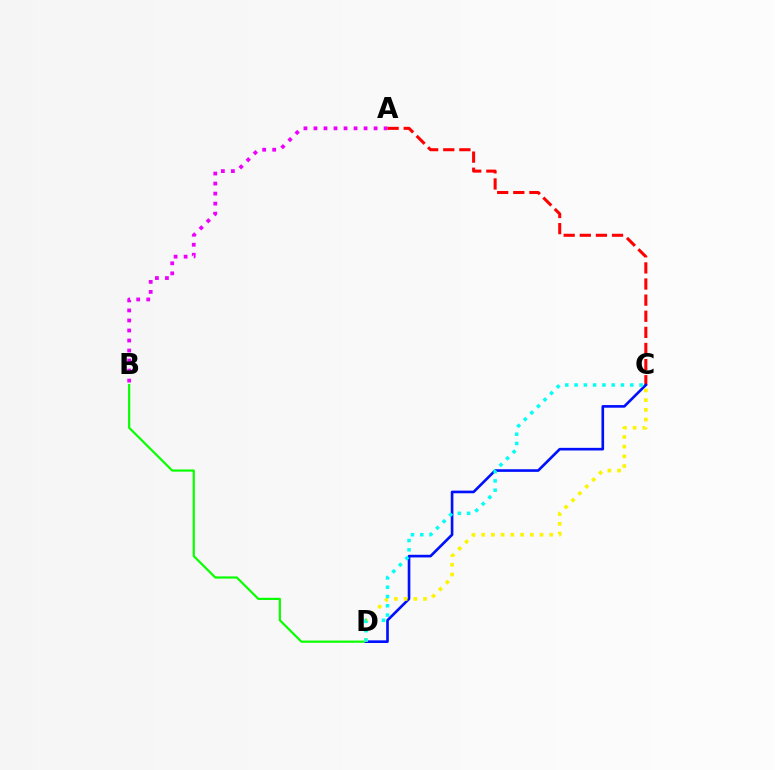{('A', 'B'): [{'color': '#ee00ff', 'line_style': 'dotted', 'thickness': 2.72}], ('B', 'D'): [{'color': '#08ff00', 'line_style': 'solid', 'thickness': 1.58}], ('A', 'C'): [{'color': '#ff0000', 'line_style': 'dashed', 'thickness': 2.19}], ('C', 'D'): [{'color': '#0010ff', 'line_style': 'solid', 'thickness': 1.9}, {'color': '#fcf500', 'line_style': 'dotted', 'thickness': 2.64}, {'color': '#00fff6', 'line_style': 'dotted', 'thickness': 2.52}]}